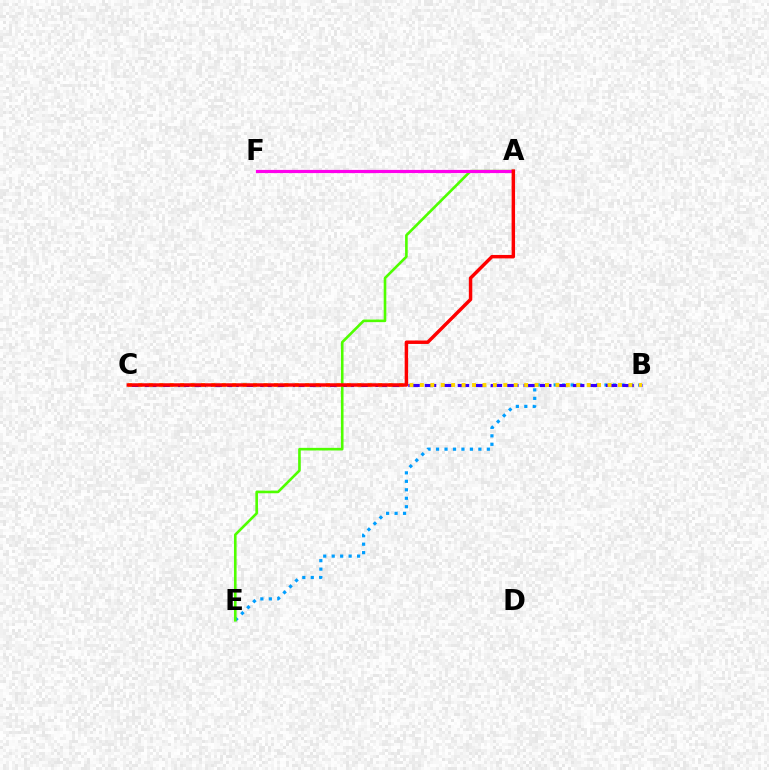{('B', 'E'): [{'color': '#009eff', 'line_style': 'dotted', 'thickness': 2.3}], ('B', 'C'): [{'color': '#3700ff', 'line_style': 'dashed', 'thickness': 2.24}, {'color': '#ffd500', 'line_style': 'dotted', 'thickness': 2.83}], ('A', 'F'): [{'color': '#00ff86', 'line_style': 'dashed', 'thickness': 2.07}, {'color': '#ff00ed', 'line_style': 'solid', 'thickness': 2.29}], ('A', 'E'): [{'color': '#4fff00', 'line_style': 'solid', 'thickness': 1.89}], ('A', 'C'): [{'color': '#ff0000', 'line_style': 'solid', 'thickness': 2.49}]}